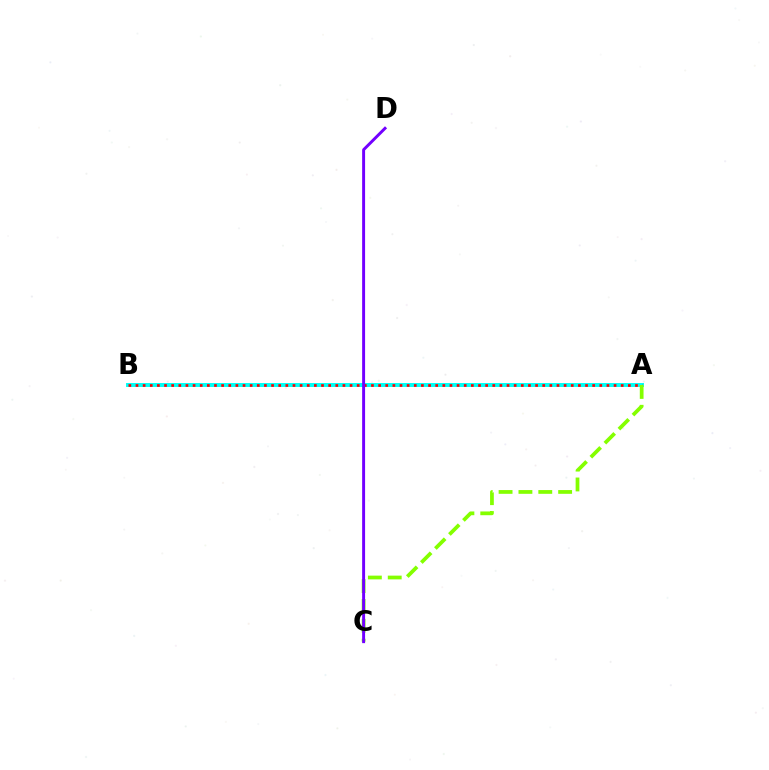{('A', 'B'): [{'color': '#00fff6', 'line_style': 'solid', 'thickness': 2.84}, {'color': '#ff0000', 'line_style': 'dotted', 'thickness': 1.94}], ('A', 'C'): [{'color': '#84ff00', 'line_style': 'dashed', 'thickness': 2.7}], ('C', 'D'): [{'color': '#7200ff', 'line_style': 'solid', 'thickness': 2.12}]}